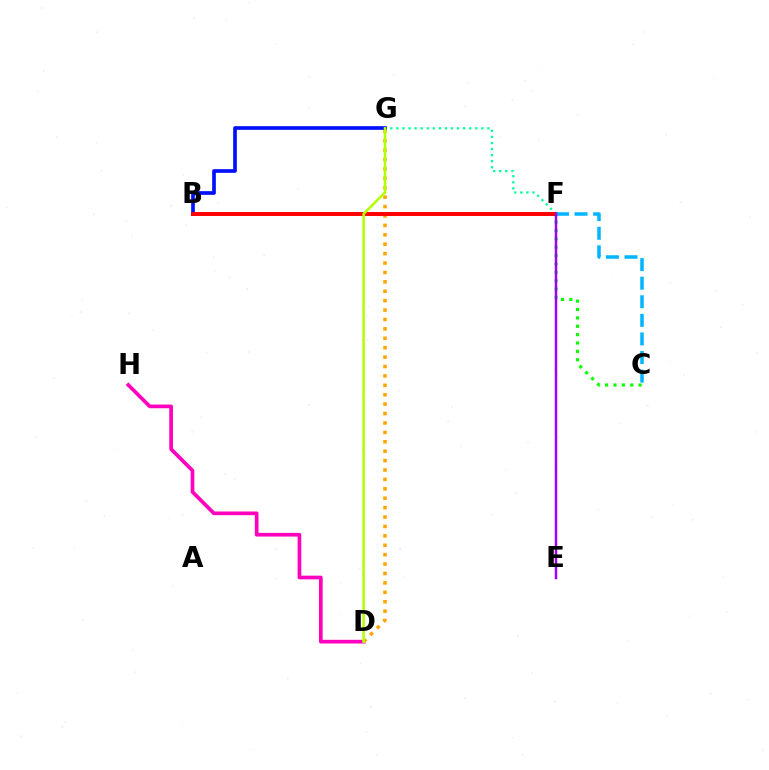{('D', 'H'): [{'color': '#ff00bd', 'line_style': 'solid', 'thickness': 2.66}], ('C', 'F'): [{'color': '#08ff00', 'line_style': 'dotted', 'thickness': 2.27}, {'color': '#00b5ff', 'line_style': 'dashed', 'thickness': 2.52}], ('D', 'G'): [{'color': '#ffa500', 'line_style': 'dotted', 'thickness': 2.56}, {'color': '#b3ff00', 'line_style': 'solid', 'thickness': 1.83}], ('F', 'G'): [{'color': '#00ff9d', 'line_style': 'dotted', 'thickness': 1.65}], ('B', 'G'): [{'color': '#0010ff', 'line_style': 'solid', 'thickness': 2.65}], ('B', 'F'): [{'color': '#ff0000', 'line_style': 'solid', 'thickness': 2.84}], ('E', 'F'): [{'color': '#9b00ff', 'line_style': 'solid', 'thickness': 1.78}]}